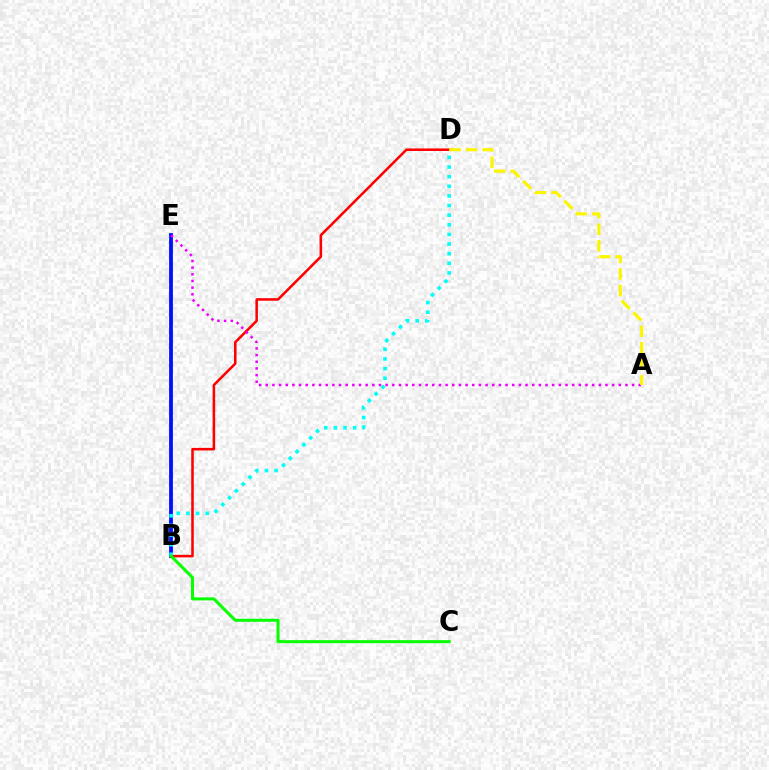{('B', 'D'): [{'color': '#ff0000', 'line_style': 'solid', 'thickness': 1.83}, {'color': '#00fff6', 'line_style': 'dotted', 'thickness': 2.62}], ('B', 'E'): [{'color': '#0010ff', 'line_style': 'solid', 'thickness': 2.74}], ('A', 'E'): [{'color': '#ee00ff', 'line_style': 'dotted', 'thickness': 1.81}], ('B', 'C'): [{'color': '#08ff00', 'line_style': 'solid', 'thickness': 2.18}], ('A', 'D'): [{'color': '#fcf500', 'line_style': 'dashed', 'thickness': 2.25}]}